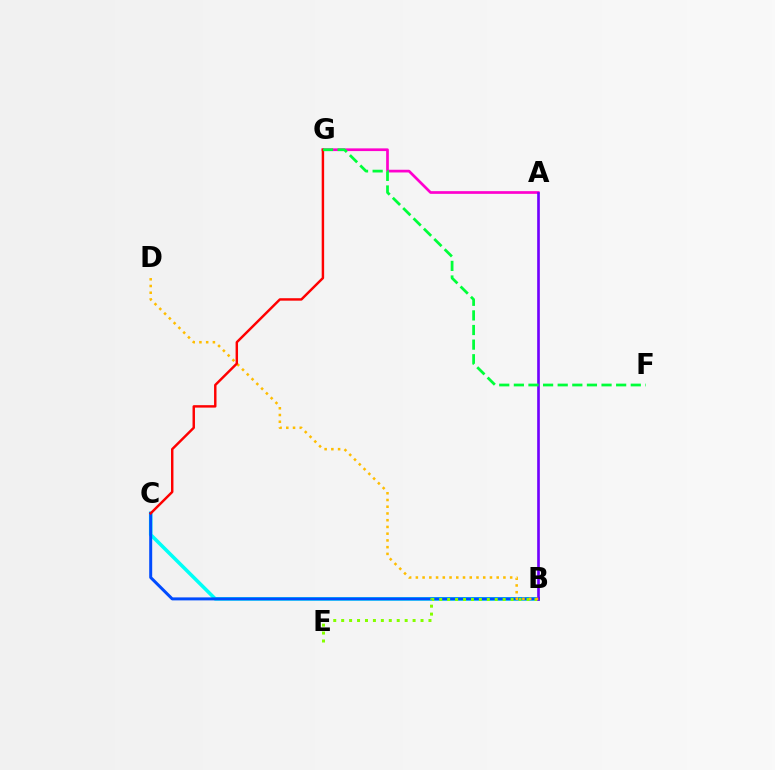{('B', 'C'): [{'color': '#00fff6', 'line_style': 'solid', 'thickness': 2.56}, {'color': '#004bff', 'line_style': 'solid', 'thickness': 2.15}], ('B', 'E'): [{'color': '#84ff00', 'line_style': 'dotted', 'thickness': 2.16}], ('A', 'G'): [{'color': '#ff00cf', 'line_style': 'solid', 'thickness': 1.95}], ('A', 'B'): [{'color': '#7200ff', 'line_style': 'solid', 'thickness': 1.91}], ('B', 'D'): [{'color': '#ffbd00', 'line_style': 'dotted', 'thickness': 1.83}], ('C', 'G'): [{'color': '#ff0000', 'line_style': 'solid', 'thickness': 1.76}], ('F', 'G'): [{'color': '#00ff39', 'line_style': 'dashed', 'thickness': 1.99}]}